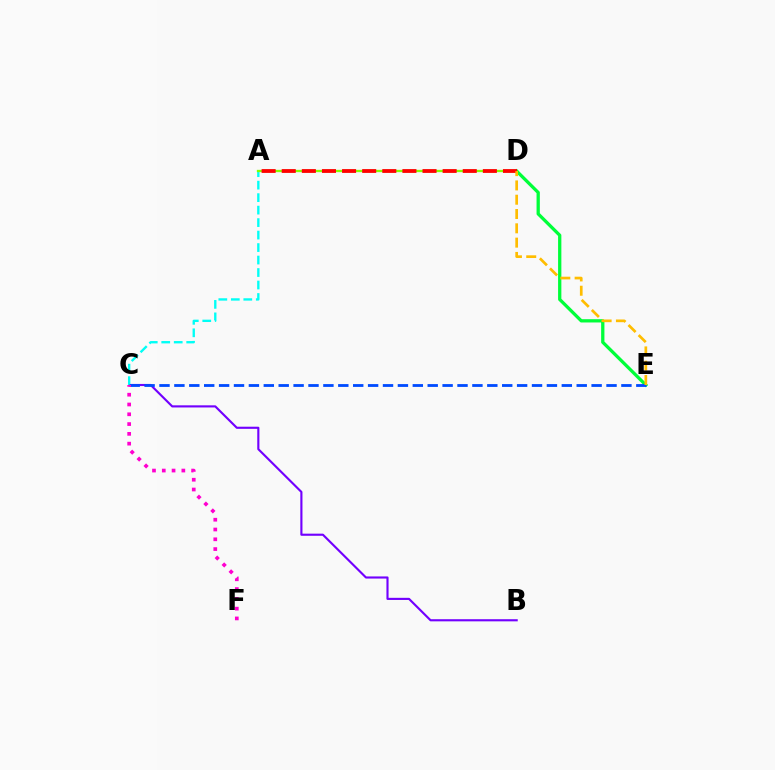{('B', 'C'): [{'color': '#7200ff', 'line_style': 'solid', 'thickness': 1.54}], ('A', 'C'): [{'color': '#00fff6', 'line_style': 'dashed', 'thickness': 1.7}], ('A', 'D'): [{'color': '#84ff00', 'line_style': 'solid', 'thickness': 1.66}, {'color': '#ff0000', 'line_style': 'dashed', 'thickness': 2.73}], ('D', 'E'): [{'color': '#00ff39', 'line_style': 'solid', 'thickness': 2.36}, {'color': '#ffbd00', 'line_style': 'dashed', 'thickness': 1.94}], ('C', 'E'): [{'color': '#004bff', 'line_style': 'dashed', 'thickness': 2.02}], ('C', 'F'): [{'color': '#ff00cf', 'line_style': 'dotted', 'thickness': 2.66}]}